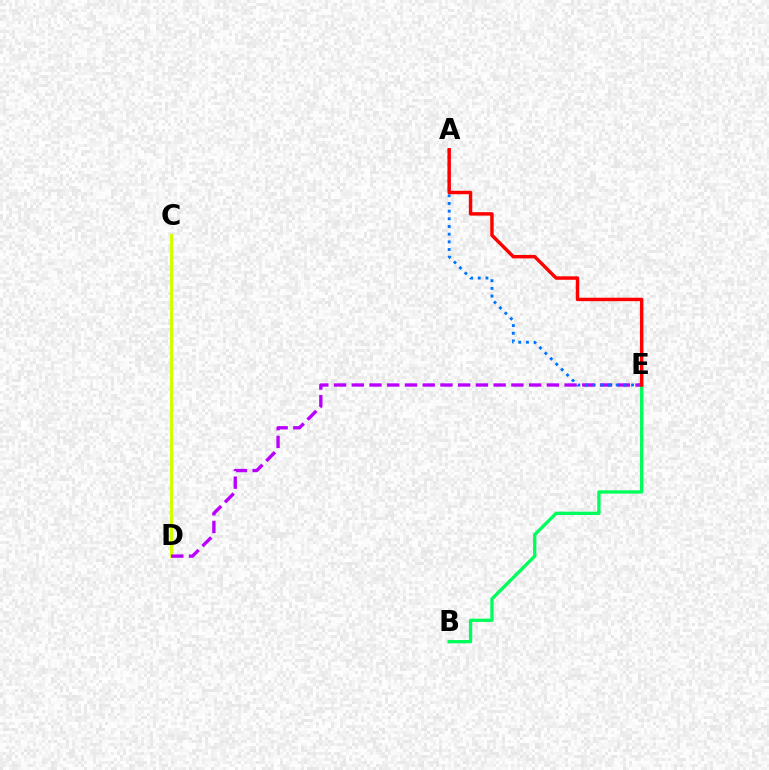{('C', 'D'): [{'color': '#d1ff00', 'line_style': 'solid', 'thickness': 2.22}], ('B', 'E'): [{'color': '#00ff5c', 'line_style': 'solid', 'thickness': 2.38}], ('D', 'E'): [{'color': '#b900ff', 'line_style': 'dashed', 'thickness': 2.41}], ('A', 'E'): [{'color': '#0074ff', 'line_style': 'dotted', 'thickness': 2.09}, {'color': '#ff0000', 'line_style': 'solid', 'thickness': 2.48}]}